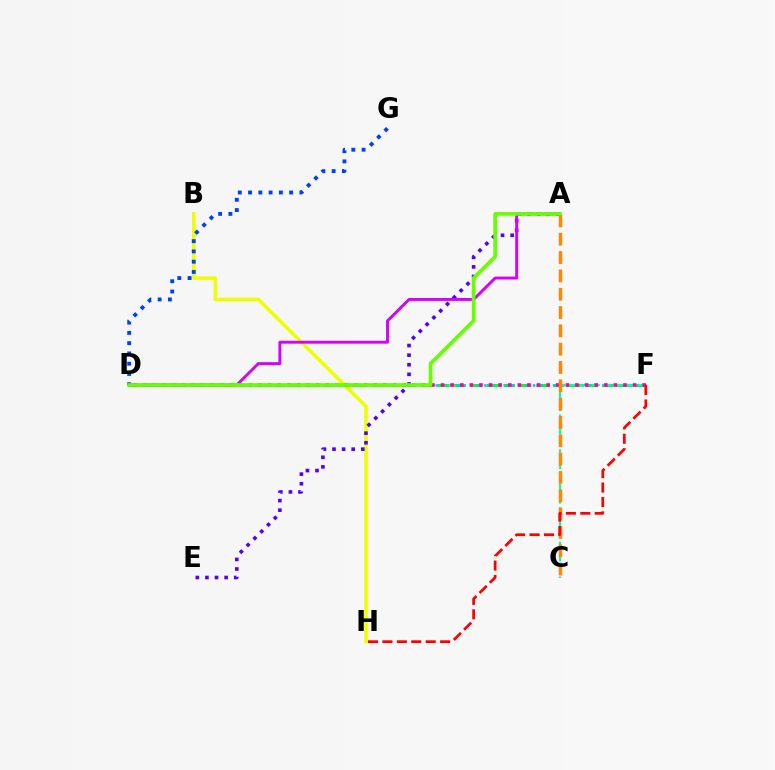{('D', 'F'): [{'color': '#00ff27', 'line_style': 'dashed', 'thickness': 2.23}, {'color': '#00c7ff', 'line_style': 'dotted', 'thickness': 1.89}, {'color': '#ff00a0', 'line_style': 'dotted', 'thickness': 2.61}], ('B', 'H'): [{'color': '#eeff00', 'line_style': 'solid', 'thickness': 2.55}], ('C', 'F'): [{'color': '#00ffaf', 'line_style': 'dashed', 'thickness': 1.57}], ('A', 'E'): [{'color': '#4f00ff', 'line_style': 'dotted', 'thickness': 2.61}], ('A', 'C'): [{'color': '#ff8800', 'line_style': 'dashed', 'thickness': 2.49}], ('F', 'H'): [{'color': '#ff0000', 'line_style': 'dashed', 'thickness': 1.96}], ('D', 'G'): [{'color': '#003fff', 'line_style': 'dotted', 'thickness': 2.79}], ('A', 'D'): [{'color': '#d600ff', 'line_style': 'solid', 'thickness': 2.1}, {'color': '#66ff00', 'line_style': 'solid', 'thickness': 2.65}]}